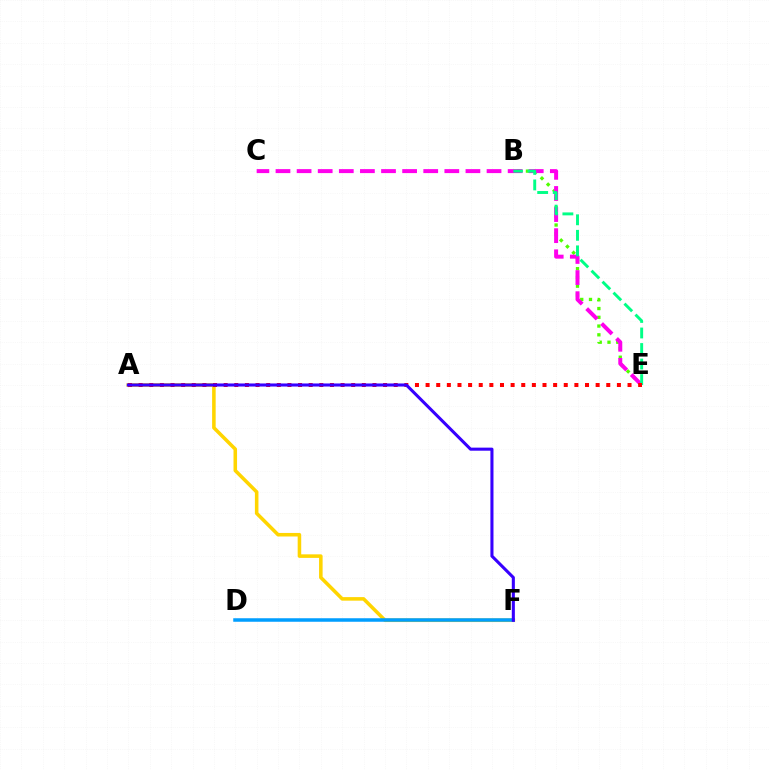{('B', 'E'): [{'color': '#4fff00', 'line_style': 'dotted', 'thickness': 2.38}, {'color': '#00ff86', 'line_style': 'dashed', 'thickness': 2.11}], ('C', 'E'): [{'color': '#ff00ed', 'line_style': 'dashed', 'thickness': 2.87}], ('A', 'F'): [{'color': '#ffd500', 'line_style': 'solid', 'thickness': 2.56}, {'color': '#3700ff', 'line_style': 'solid', 'thickness': 2.21}], ('A', 'E'): [{'color': '#ff0000', 'line_style': 'dotted', 'thickness': 2.89}], ('D', 'F'): [{'color': '#009eff', 'line_style': 'solid', 'thickness': 2.52}]}